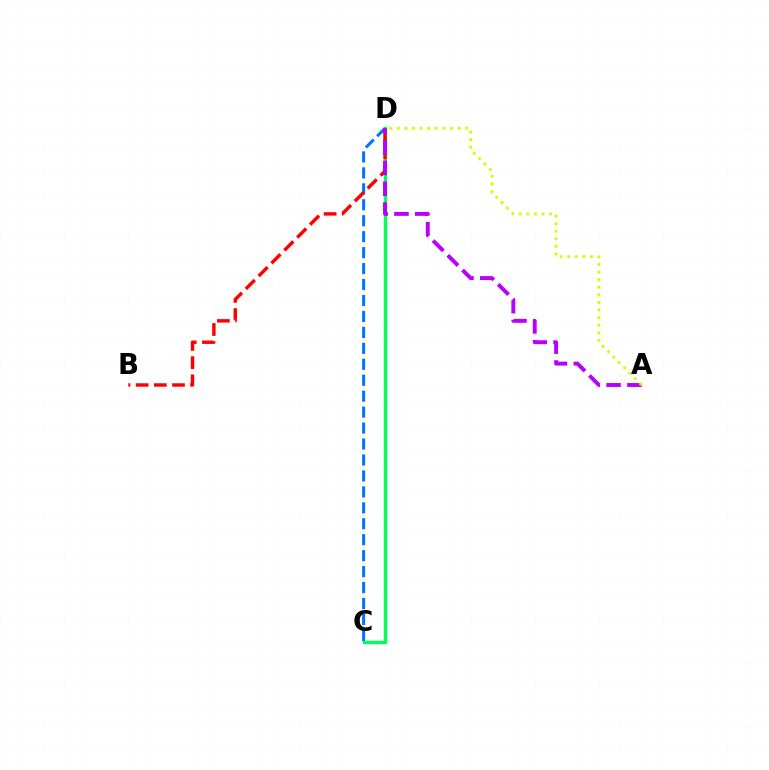{('C', 'D'): [{'color': '#00ff5c', 'line_style': 'solid', 'thickness': 2.46}, {'color': '#0074ff', 'line_style': 'dashed', 'thickness': 2.17}], ('B', 'D'): [{'color': '#ff0000', 'line_style': 'dashed', 'thickness': 2.47}], ('A', 'D'): [{'color': '#b900ff', 'line_style': 'dashed', 'thickness': 2.83}, {'color': '#d1ff00', 'line_style': 'dotted', 'thickness': 2.07}]}